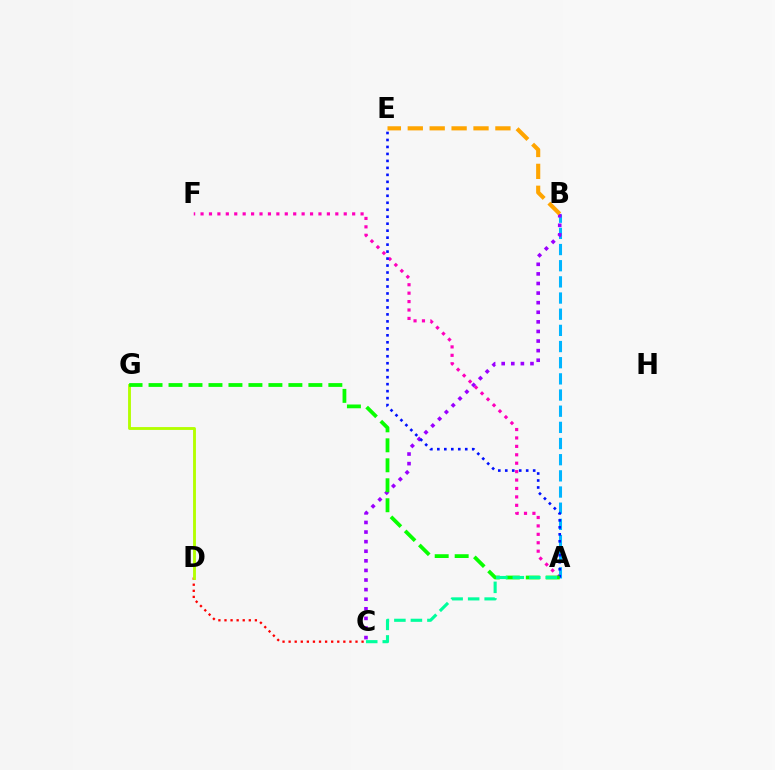{('A', 'B'): [{'color': '#00b5ff', 'line_style': 'dashed', 'thickness': 2.2}], ('C', 'D'): [{'color': '#ff0000', 'line_style': 'dotted', 'thickness': 1.65}], ('A', 'F'): [{'color': '#ff00bd', 'line_style': 'dotted', 'thickness': 2.29}], ('B', 'C'): [{'color': '#9b00ff', 'line_style': 'dotted', 'thickness': 2.61}], ('A', 'E'): [{'color': '#0010ff', 'line_style': 'dotted', 'thickness': 1.9}], ('D', 'G'): [{'color': '#b3ff00', 'line_style': 'solid', 'thickness': 2.07}], ('B', 'E'): [{'color': '#ffa500', 'line_style': 'dashed', 'thickness': 2.98}], ('A', 'G'): [{'color': '#08ff00', 'line_style': 'dashed', 'thickness': 2.71}], ('A', 'C'): [{'color': '#00ff9d', 'line_style': 'dashed', 'thickness': 2.24}]}